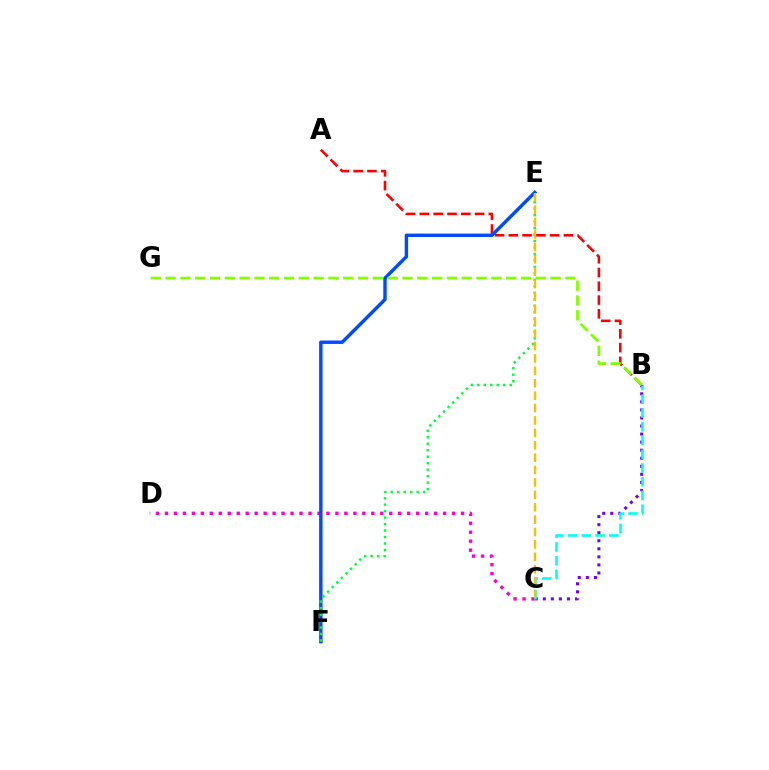{('B', 'C'): [{'color': '#7200ff', 'line_style': 'dotted', 'thickness': 2.19}, {'color': '#00fff6', 'line_style': 'dashed', 'thickness': 1.87}], ('C', 'D'): [{'color': '#ff00cf', 'line_style': 'dotted', 'thickness': 2.44}], ('A', 'B'): [{'color': '#ff0000', 'line_style': 'dashed', 'thickness': 1.87}], ('E', 'F'): [{'color': '#004bff', 'line_style': 'solid', 'thickness': 2.46}, {'color': '#00ff39', 'line_style': 'dotted', 'thickness': 1.76}], ('C', 'E'): [{'color': '#ffbd00', 'line_style': 'dashed', 'thickness': 1.68}], ('B', 'G'): [{'color': '#84ff00', 'line_style': 'dashed', 'thickness': 2.01}]}